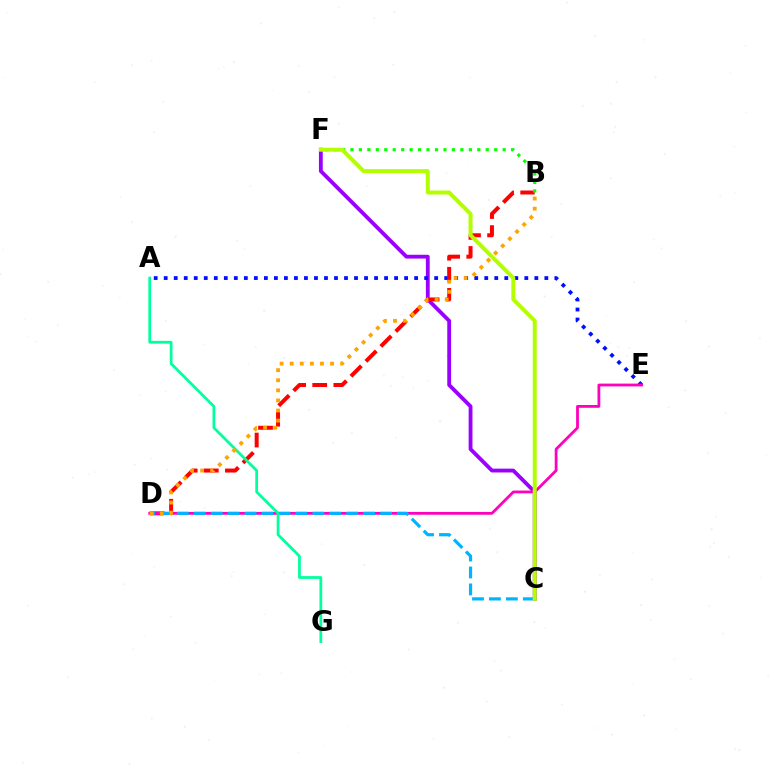{('C', 'F'): [{'color': '#9b00ff', 'line_style': 'solid', 'thickness': 2.75}, {'color': '#b3ff00', 'line_style': 'solid', 'thickness': 2.87}], ('A', 'E'): [{'color': '#0010ff', 'line_style': 'dotted', 'thickness': 2.72}], ('B', 'D'): [{'color': '#ff0000', 'line_style': 'dashed', 'thickness': 2.87}, {'color': '#ffa500', 'line_style': 'dotted', 'thickness': 2.74}], ('D', 'E'): [{'color': '#ff00bd', 'line_style': 'solid', 'thickness': 2.01}], ('B', 'F'): [{'color': '#08ff00', 'line_style': 'dotted', 'thickness': 2.3}], ('C', 'D'): [{'color': '#00b5ff', 'line_style': 'dashed', 'thickness': 2.3}], ('A', 'G'): [{'color': '#00ff9d', 'line_style': 'solid', 'thickness': 1.98}]}